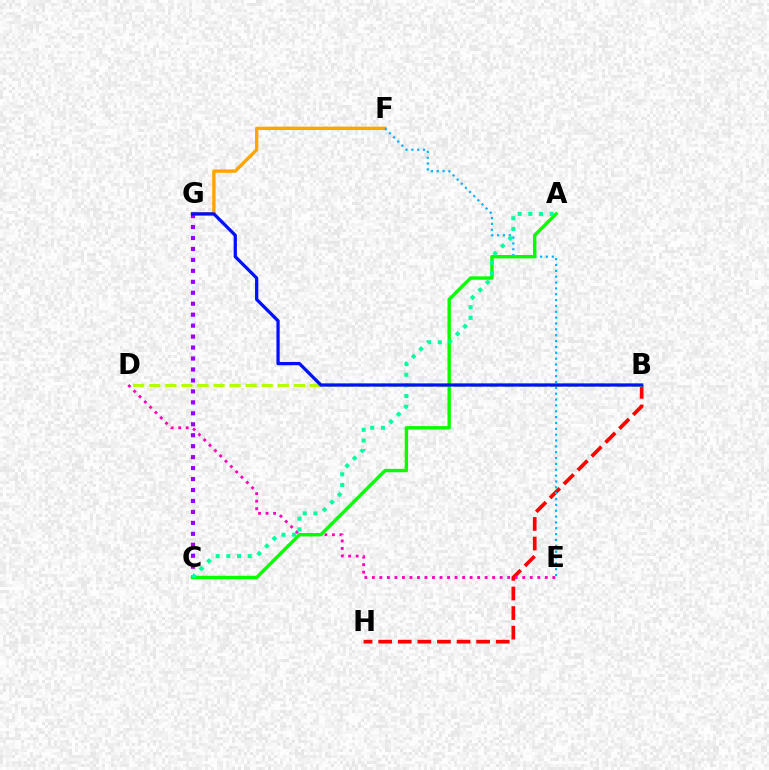{('F', 'G'): [{'color': '#ffa500', 'line_style': 'solid', 'thickness': 2.42}], ('B', 'H'): [{'color': '#ff0000', 'line_style': 'dashed', 'thickness': 2.66}], ('E', 'F'): [{'color': '#00b5ff', 'line_style': 'dotted', 'thickness': 1.59}], ('C', 'G'): [{'color': '#9b00ff', 'line_style': 'dotted', 'thickness': 2.98}], ('D', 'E'): [{'color': '#ff00bd', 'line_style': 'dotted', 'thickness': 2.04}], ('A', 'C'): [{'color': '#08ff00', 'line_style': 'solid', 'thickness': 2.43}, {'color': '#00ff9d', 'line_style': 'dotted', 'thickness': 2.9}], ('B', 'D'): [{'color': '#b3ff00', 'line_style': 'dashed', 'thickness': 2.18}], ('B', 'G'): [{'color': '#0010ff', 'line_style': 'solid', 'thickness': 2.34}]}